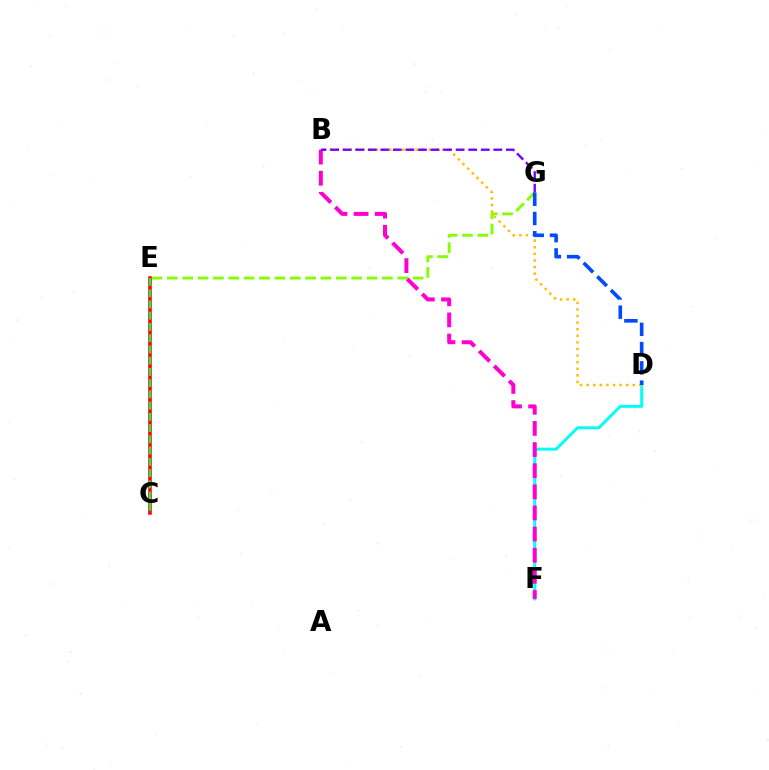{('E', 'G'): [{'color': '#84ff00', 'line_style': 'dashed', 'thickness': 2.09}], ('C', 'E'): [{'color': '#ff0000', 'line_style': 'solid', 'thickness': 2.54}, {'color': '#00ff39', 'line_style': 'dashed', 'thickness': 1.53}], ('D', 'F'): [{'color': '#00fff6', 'line_style': 'solid', 'thickness': 2.12}], ('B', 'D'): [{'color': '#ffbd00', 'line_style': 'dotted', 'thickness': 1.79}], ('D', 'G'): [{'color': '#004bff', 'line_style': 'dashed', 'thickness': 2.62}], ('B', 'F'): [{'color': '#ff00cf', 'line_style': 'dashed', 'thickness': 2.87}], ('B', 'G'): [{'color': '#7200ff', 'line_style': 'dashed', 'thickness': 1.71}]}